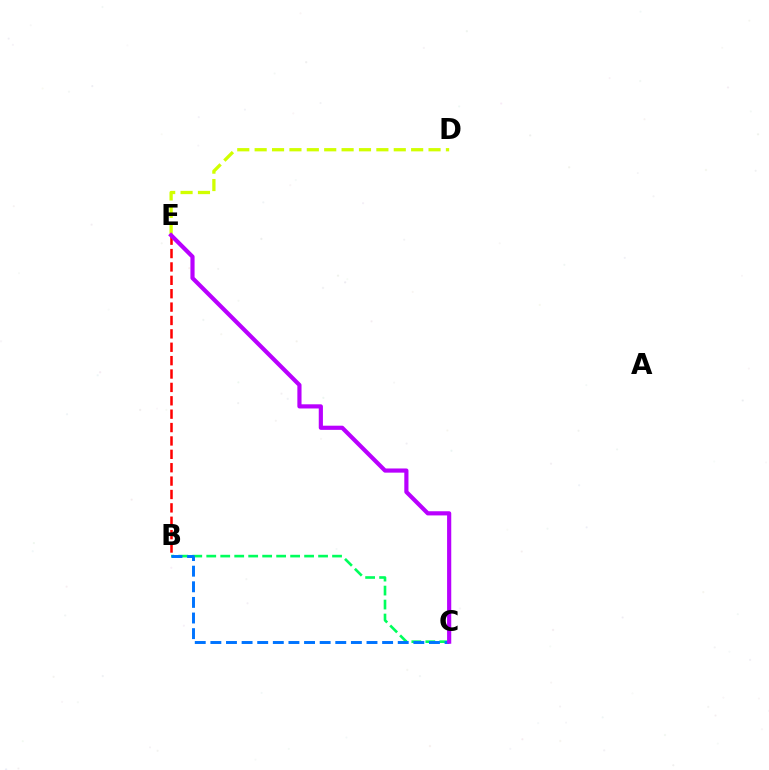{('D', 'E'): [{'color': '#d1ff00', 'line_style': 'dashed', 'thickness': 2.36}], ('B', 'E'): [{'color': '#ff0000', 'line_style': 'dashed', 'thickness': 1.82}], ('B', 'C'): [{'color': '#00ff5c', 'line_style': 'dashed', 'thickness': 1.9}, {'color': '#0074ff', 'line_style': 'dashed', 'thickness': 2.12}], ('C', 'E'): [{'color': '#b900ff', 'line_style': 'solid', 'thickness': 3.0}]}